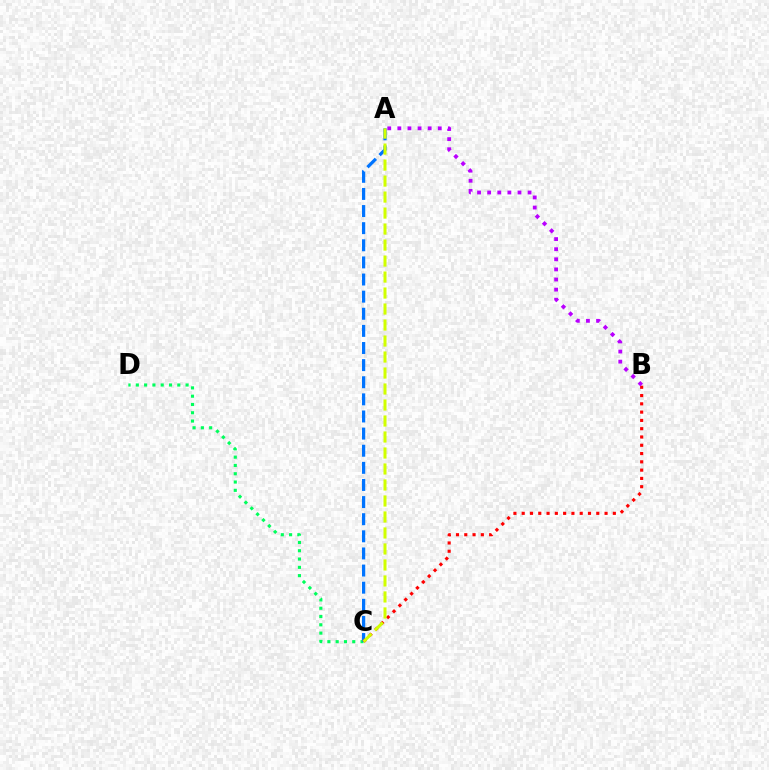{('C', 'D'): [{'color': '#00ff5c', 'line_style': 'dotted', 'thickness': 2.25}], ('A', 'C'): [{'color': '#0074ff', 'line_style': 'dashed', 'thickness': 2.33}, {'color': '#d1ff00', 'line_style': 'dashed', 'thickness': 2.17}], ('B', 'C'): [{'color': '#ff0000', 'line_style': 'dotted', 'thickness': 2.25}], ('A', 'B'): [{'color': '#b900ff', 'line_style': 'dotted', 'thickness': 2.75}]}